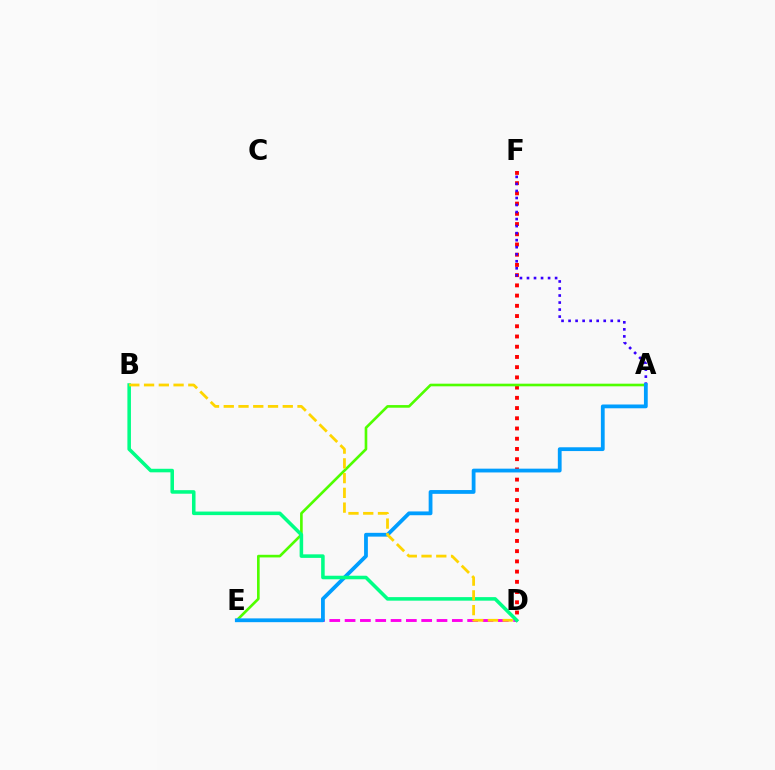{('D', 'F'): [{'color': '#ff0000', 'line_style': 'dotted', 'thickness': 2.78}], ('D', 'E'): [{'color': '#ff00ed', 'line_style': 'dashed', 'thickness': 2.08}], ('A', 'F'): [{'color': '#3700ff', 'line_style': 'dotted', 'thickness': 1.91}], ('A', 'E'): [{'color': '#4fff00', 'line_style': 'solid', 'thickness': 1.9}, {'color': '#009eff', 'line_style': 'solid', 'thickness': 2.73}], ('B', 'D'): [{'color': '#00ff86', 'line_style': 'solid', 'thickness': 2.55}, {'color': '#ffd500', 'line_style': 'dashed', 'thickness': 2.0}]}